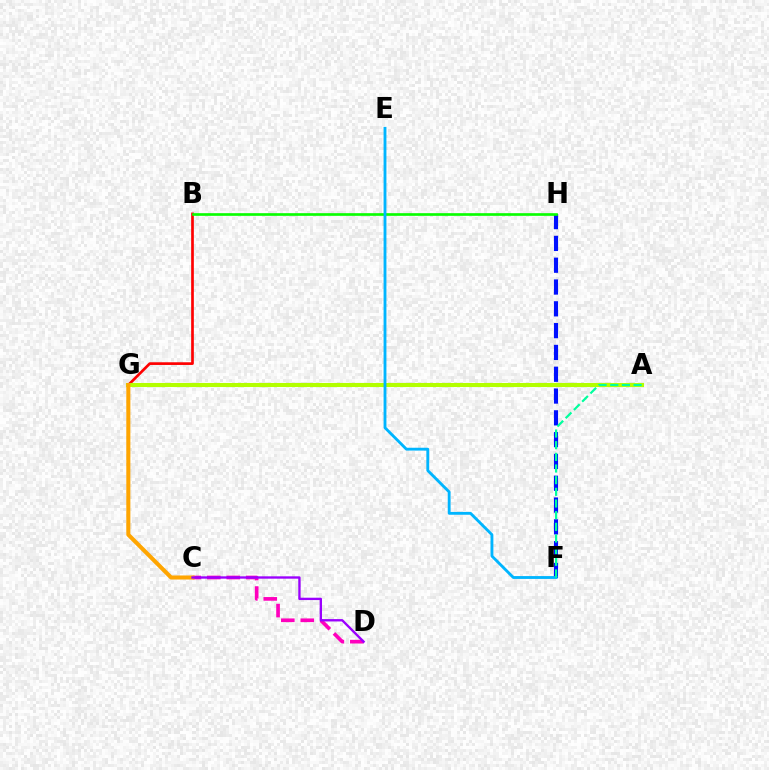{('B', 'G'): [{'color': '#ff0000', 'line_style': 'solid', 'thickness': 1.93}], ('C', 'D'): [{'color': '#ff00bd', 'line_style': 'dashed', 'thickness': 2.64}, {'color': '#9b00ff', 'line_style': 'solid', 'thickness': 1.69}], ('A', 'G'): [{'color': '#b3ff00', 'line_style': 'solid', 'thickness': 2.94}], ('F', 'H'): [{'color': '#0010ff', 'line_style': 'dashed', 'thickness': 2.96}], ('C', 'G'): [{'color': '#ffa500', 'line_style': 'solid', 'thickness': 2.93}], ('B', 'H'): [{'color': '#08ff00', 'line_style': 'solid', 'thickness': 1.92}], ('E', 'F'): [{'color': '#00b5ff', 'line_style': 'solid', 'thickness': 2.05}], ('A', 'F'): [{'color': '#00ff9d', 'line_style': 'dashed', 'thickness': 1.58}]}